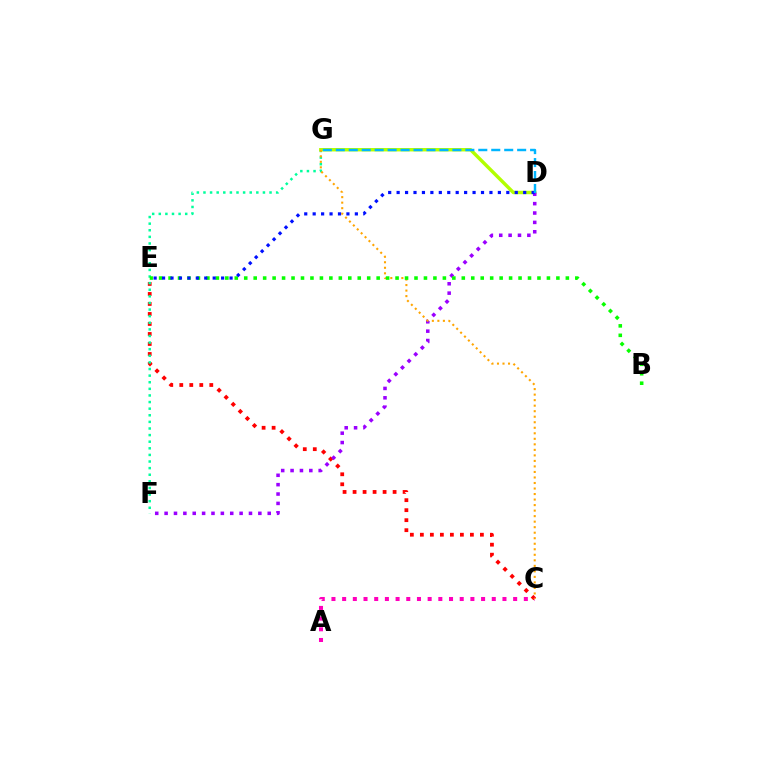{('C', 'E'): [{'color': '#ff0000', 'line_style': 'dotted', 'thickness': 2.72}], ('A', 'C'): [{'color': '#ff00bd', 'line_style': 'dotted', 'thickness': 2.9}], ('F', 'G'): [{'color': '#00ff9d', 'line_style': 'dotted', 'thickness': 1.8}], ('D', 'G'): [{'color': '#b3ff00', 'line_style': 'solid', 'thickness': 2.48}, {'color': '#00b5ff', 'line_style': 'dashed', 'thickness': 1.76}], ('D', 'F'): [{'color': '#9b00ff', 'line_style': 'dotted', 'thickness': 2.55}], ('C', 'G'): [{'color': '#ffa500', 'line_style': 'dotted', 'thickness': 1.5}], ('B', 'E'): [{'color': '#08ff00', 'line_style': 'dotted', 'thickness': 2.57}], ('D', 'E'): [{'color': '#0010ff', 'line_style': 'dotted', 'thickness': 2.29}]}